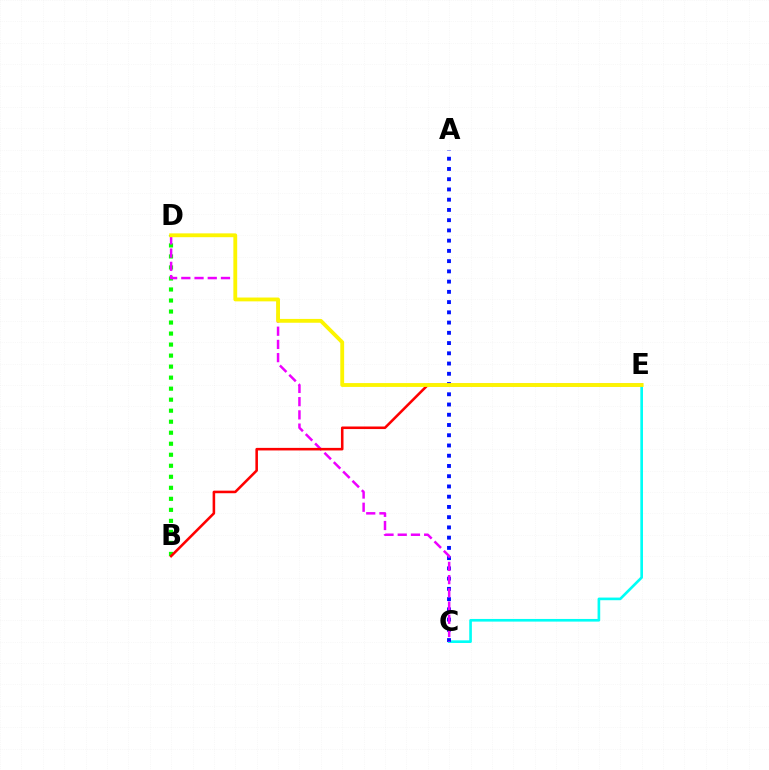{('B', 'D'): [{'color': '#08ff00', 'line_style': 'dotted', 'thickness': 2.99}], ('C', 'E'): [{'color': '#00fff6', 'line_style': 'solid', 'thickness': 1.91}], ('A', 'C'): [{'color': '#0010ff', 'line_style': 'dotted', 'thickness': 2.78}], ('C', 'D'): [{'color': '#ee00ff', 'line_style': 'dashed', 'thickness': 1.8}], ('B', 'E'): [{'color': '#ff0000', 'line_style': 'solid', 'thickness': 1.85}], ('D', 'E'): [{'color': '#fcf500', 'line_style': 'solid', 'thickness': 2.76}]}